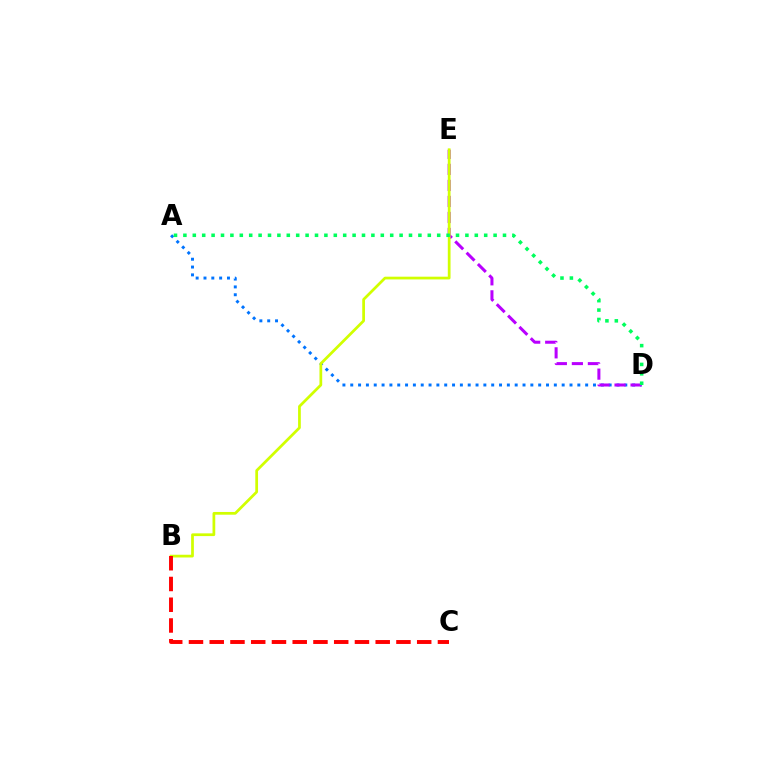{('A', 'D'): [{'color': '#0074ff', 'line_style': 'dotted', 'thickness': 2.13}, {'color': '#00ff5c', 'line_style': 'dotted', 'thickness': 2.55}], ('D', 'E'): [{'color': '#b900ff', 'line_style': 'dashed', 'thickness': 2.18}], ('B', 'E'): [{'color': '#d1ff00', 'line_style': 'solid', 'thickness': 1.97}], ('B', 'C'): [{'color': '#ff0000', 'line_style': 'dashed', 'thickness': 2.82}]}